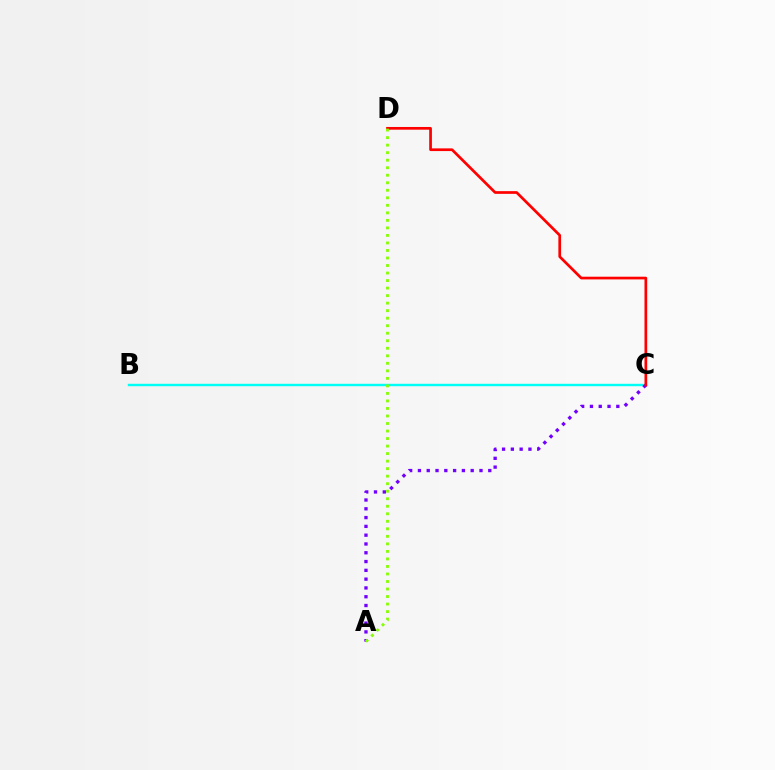{('B', 'C'): [{'color': '#00fff6', 'line_style': 'solid', 'thickness': 1.74}], ('A', 'C'): [{'color': '#7200ff', 'line_style': 'dotted', 'thickness': 2.39}], ('C', 'D'): [{'color': '#ff0000', 'line_style': 'solid', 'thickness': 1.95}], ('A', 'D'): [{'color': '#84ff00', 'line_style': 'dotted', 'thickness': 2.04}]}